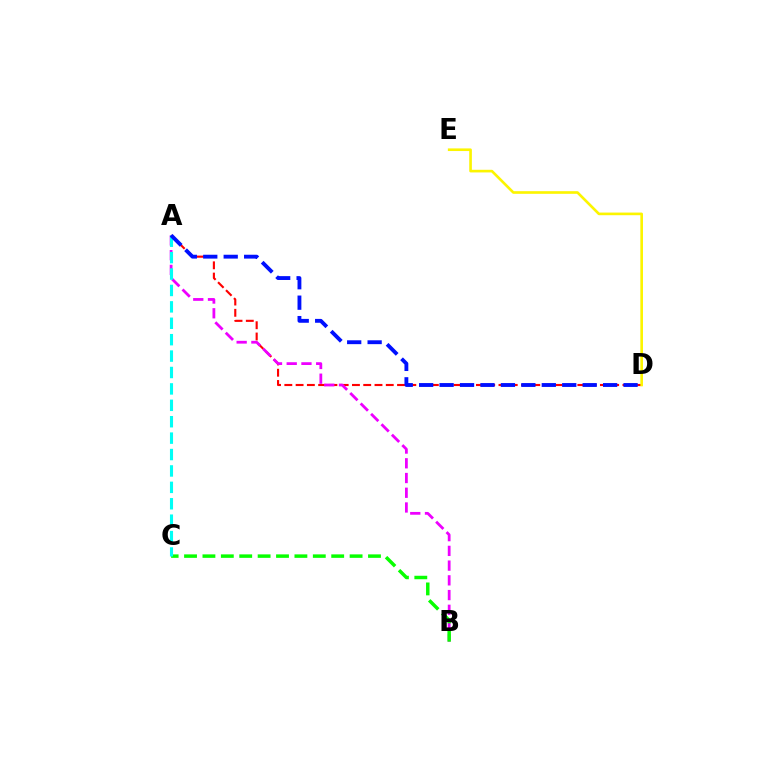{('A', 'D'): [{'color': '#ff0000', 'line_style': 'dashed', 'thickness': 1.53}, {'color': '#0010ff', 'line_style': 'dashed', 'thickness': 2.78}], ('D', 'E'): [{'color': '#fcf500', 'line_style': 'solid', 'thickness': 1.9}], ('A', 'B'): [{'color': '#ee00ff', 'line_style': 'dashed', 'thickness': 2.0}], ('B', 'C'): [{'color': '#08ff00', 'line_style': 'dashed', 'thickness': 2.5}], ('A', 'C'): [{'color': '#00fff6', 'line_style': 'dashed', 'thickness': 2.23}]}